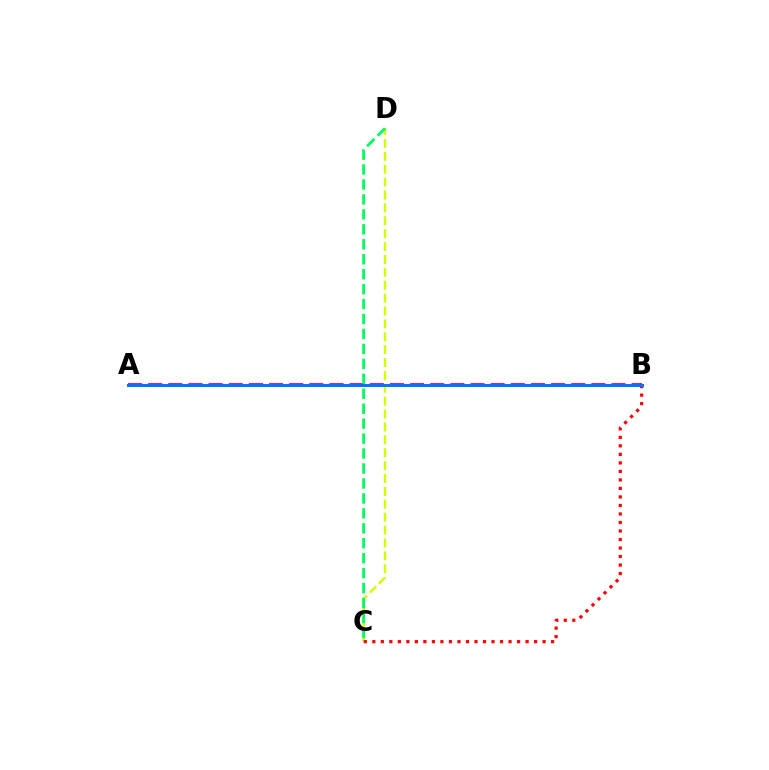{('C', 'D'): [{'color': '#d1ff00', 'line_style': 'dashed', 'thickness': 1.75}, {'color': '#00ff5c', 'line_style': 'dashed', 'thickness': 2.03}], ('B', 'C'): [{'color': '#ff0000', 'line_style': 'dotted', 'thickness': 2.31}], ('A', 'B'): [{'color': '#b900ff', 'line_style': 'dashed', 'thickness': 2.74}, {'color': '#0074ff', 'line_style': 'solid', 'thickness': 2.14}]}